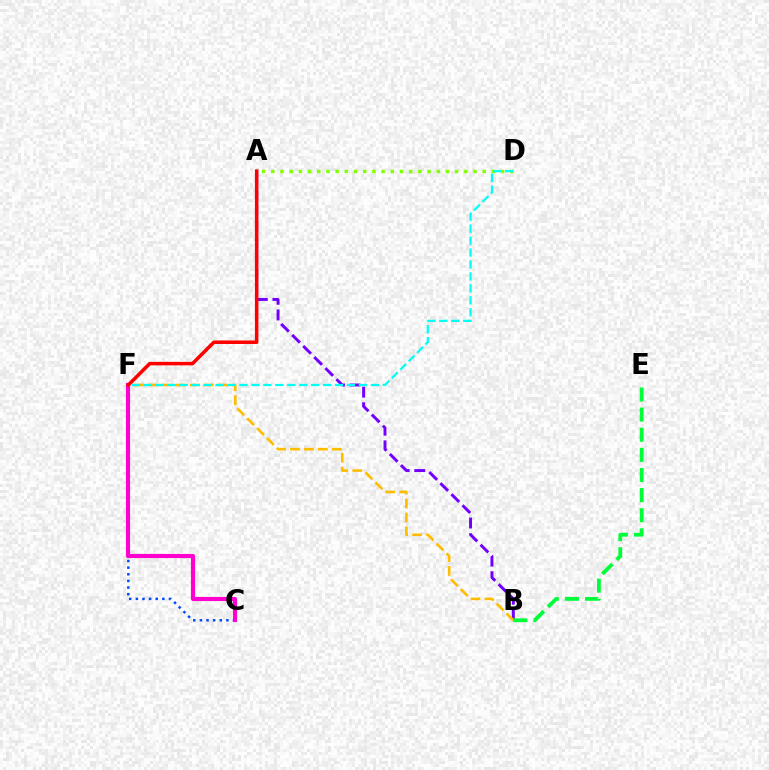{('C', 'F'): [{'color': '#004bff', 'line_style': 'dotted', 'thickness': 1.8}, {'color': '#ff00cf', 'line_style': 'solid', 'thickness': 2.99}], ('A', 'D'): [{'color': '#84ff00', 'line_style': 'dotted', 'thickness': 2.5}], ('A', 'B'): [{'color': '#7200ff', 'line_style': 'dashed', 'thickness': 2.13}], ('B', 'F'): [{'color': '#ffbd00', 'line_style': 'dashed', 'thickness': 1.89}], ('A', 'F'): [{'color': '#ff0000', 'line_style': 'solid', 'thickness': 2.53}], ('D', 'F'): [{'color': '#00fff6', 'line_style': 'dashed', 'thickness': 1.62}], ('B', 'E'): [{'color': '#00ff39', 'line_style': 'dashed', 'thickness': 2.73}]}